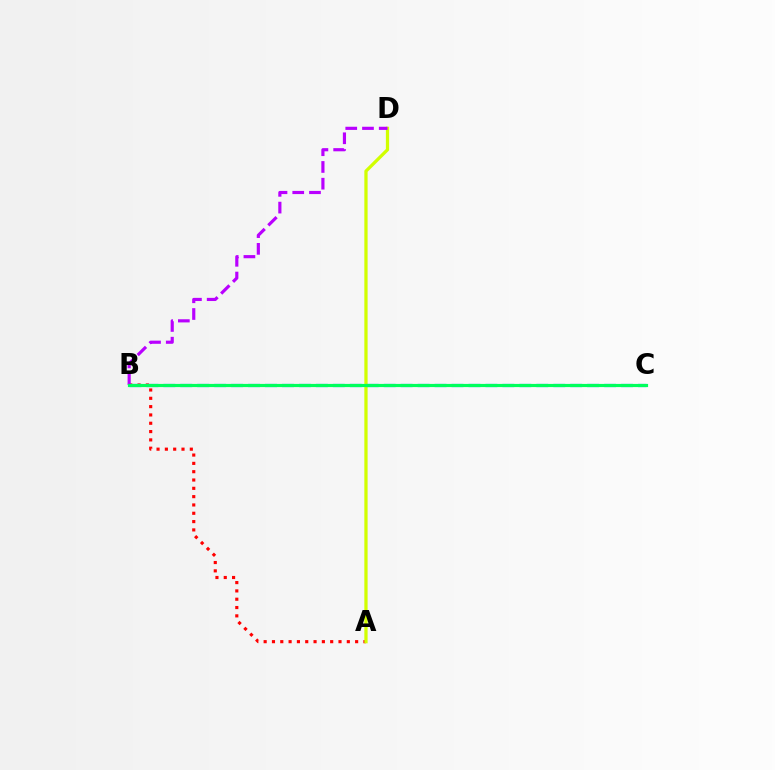{('A', 'B'): [{'color': '#ff0000', 'line_style': 'dotted', 'thickness': 2.26}], ('A', 'D'): [{'color': '#d1ff00', 'line_style': 'solid', 'thickness': 2.34}], ('B', 'D'): [{'color': '#b900ff', 'line_style': 'dashed', 'thickness': 2.27}], ('B', 'C'): [{'color': '#0074ff', 'line_style': 'dashed', 'thickness': 2.3}, {'color': '#00ff5c', 'line_style': 'solid', 'thickness': 2.28}]}